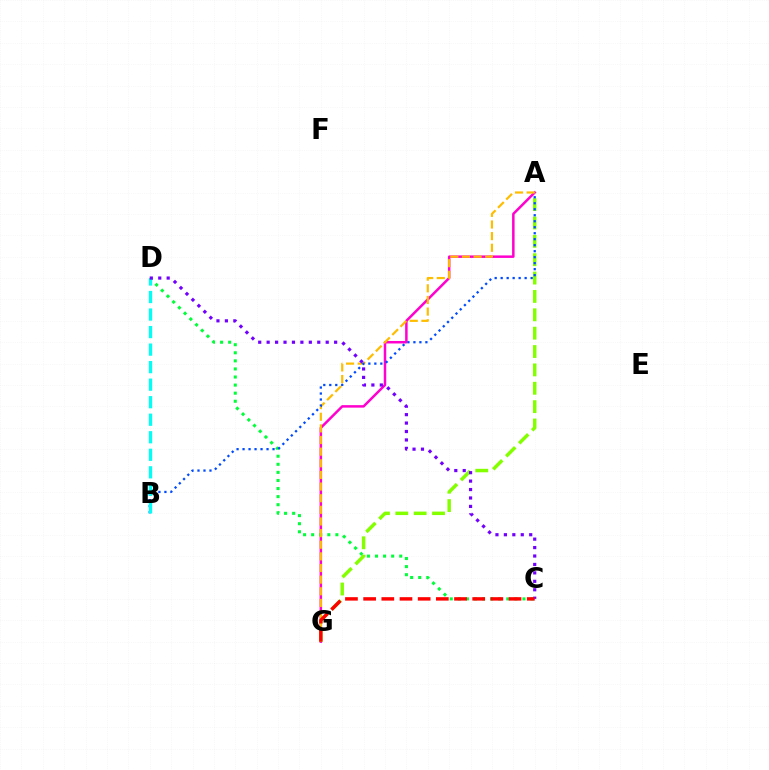{('A', 'G'): [{'color': '#ff00cf', 'line_style': 'solid', 'thickness': 1.8}, {'color': '#ffbd00', 'line_style': 'dashed', 'thickness': 1.58}, {'color': '#84ff00', 'line_style': 'dashed', 'thickness': 2.5}], ('C', 'D'): [{'color': '#00ff39', 'line_style': 'dotted', 'thickness': 2.19}, {'color': '#7200ff', 'line_style': 'dotted', 'thickness': 2.29}], ('A', 'B'): [{'color': '#004bff', 'line_style': 'dotted', 'thickness': 1.63}], ('B', 'D'): [{'color': '#00fff6', 'line_style': 'dashed', 'thickness': 2.38}], ('C', 'G'): [{'color': '#ff0000', 'line_style': 'dashed', 'thickness': 2.47}]}